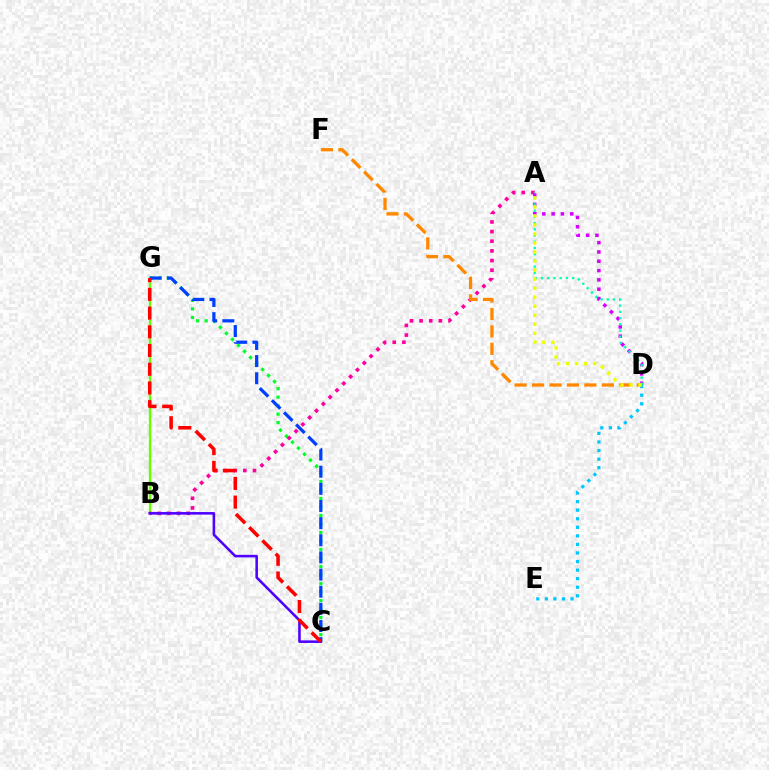{('B', 'G'): [{'color': '#66ff00', 'line_style': 'solid', 'thickness': 1.68}], ('C', 'G'): [{'color': '#00ff27', 'line_style': 'dotted', 'thickness': 2.31}, {'color': '#003fff', 'line_style': 'dashed', 'thickness': 2.33}, {'color': '#ff0000', 'line_style': 'dashed', 'thickness': 2.54}], ('D', 'E'): [{'color': '#00c7ff', 'line_style': 'dotted', 'thickness': 2.33}], ('A', 'B'): [{'color': '#ff00a0', 'line_style': 'dotted', 'thickness': 2.62}], ('A', 'D'): [{'color': '#d600ff', 'line_style': 'dotted', 'thickness': 2.53}, {'color': '#00ffaf', 'line_style': 'dotted', 'thickness': 1.69}, {'color': '#eeff00', 'line_style': 'dotted', 'thickness': 2.45}], ('B', 'C'): [{'color': '#4f00ff', 'line_style': 'solid', 'thickness': 1.85}], ('D', 'F'): [{'color': '#ff8800', 'line_style': 'dashed', 'thickness': 2.37}]}